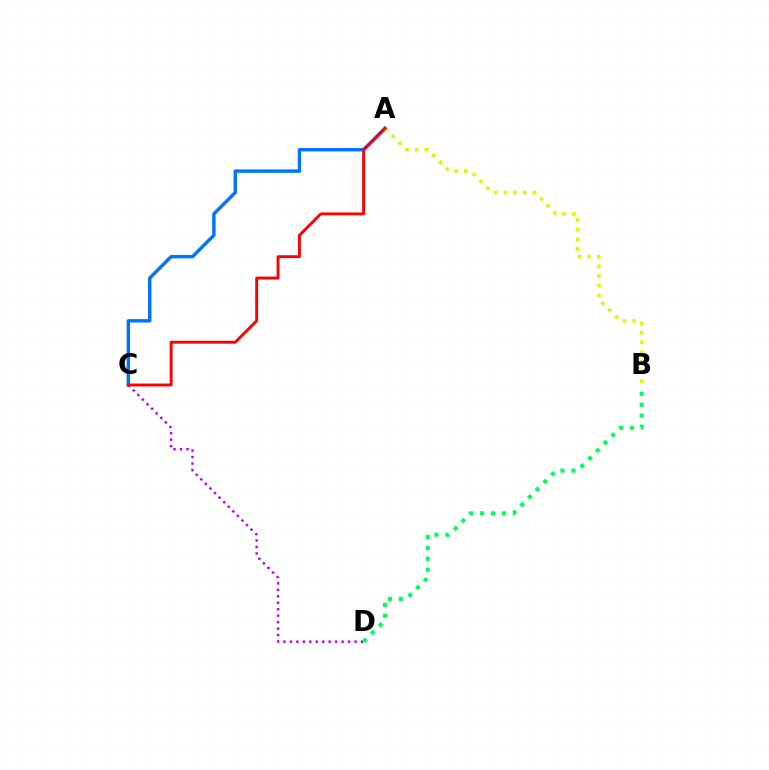{('C', 'D'): [{'color': '#b900ff', 'line_style': 'dotted', 'thickness': 1.76}], ('A', 'C'): [{'color': '#0074ff', 'line_style': 'solid', 'thickness': 2.47}, {'color': '#ff0000', 'line_style': 'solid', 'thickness': 2.08}], ('A', 'B'): [{'color': '#d1ff00', 'line_style': 'dotted', 'thickness': 2.63}], ('B', 'D'): [{'color': '#00ff5c', 'line_style': 'dotted', 'thickness': 2.96}]}